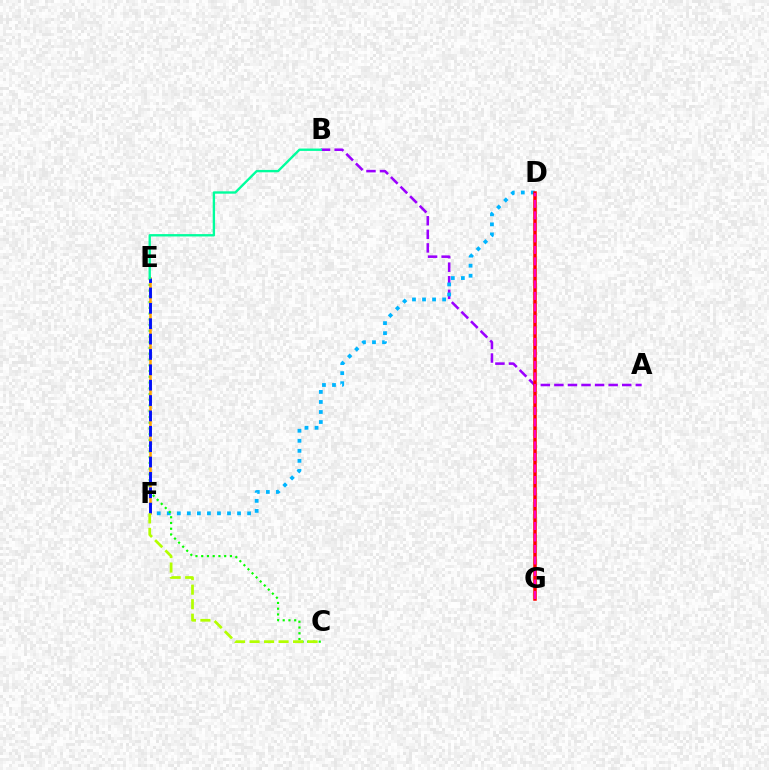{('A', 'B'): [{'color': '#9b00ff', 'line_style': 'dashed', 'thickness': 1.84}], ('D', 'F'): [{'color': '#00b5ff', 'line_style': 'dotted', 'thickness': 2.73}], ('D', 'G'): [{'color': '#ff0000', 'line_style': 'solid', 'thickness': 2.54}, {'color': '#ff00bd', 'line_style': 'dashed', 'thickness': 1.56}], ('C', 'E'): [{'color': '#08ff00', 'line_style': 'dotted', 'thickness': 1.56}], ('E', 'F'): [{'color': '#ffa500', 'line_style': 'solid', 'thickness': 1.85}, {'color': '#0010ff', 'line_style': 'dashed', 'thickness': 2.09}], ('B', 'E'): [{'color': '#00ff9d', 'line_style': 'solid', 'thickness': 1.7}], ('C', 'F'): [{'color': '#b3ff00', 'line_style': 'dashed', 'thickness': 1.97}]}